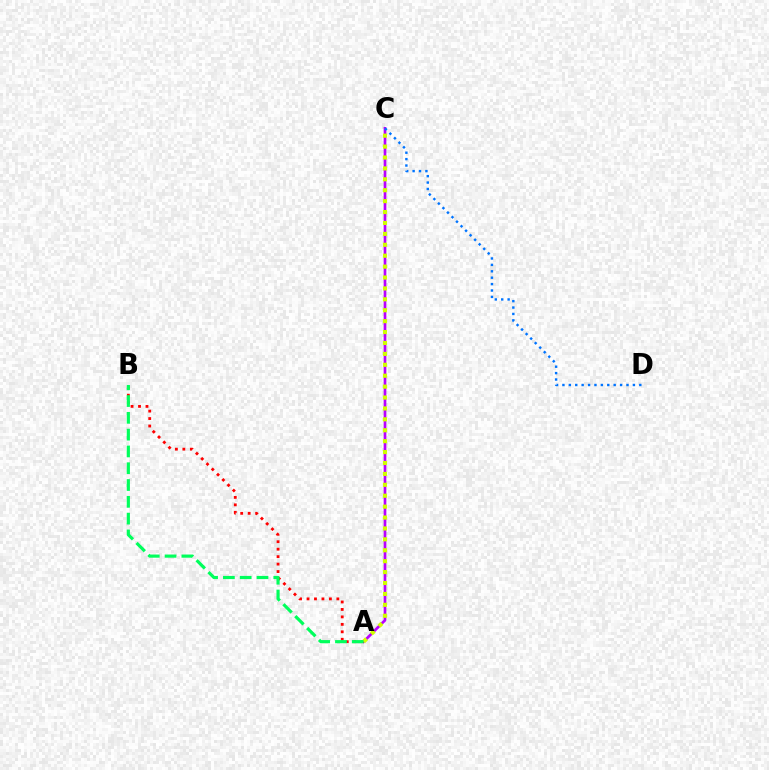{('A', 'C'): [{'color': '#b900ff', 'line_style': 'solid', 'thickness': 1.94}, {'color': '#d1ff00', 'line_style': 'dotted', 'thickness': 2.96}], ('C', 'D'): [{'color': '#0074ff', 'line_style': 'dotted', 'thickness': 1.74}], ('A', 'B'): [{'color': '#ff0000', 'line_style': 'dotted', 'thickness': 2.03}, {'color': '#00ff5c', 'line_style': 'dashed', 'thickness': 2.28}]}